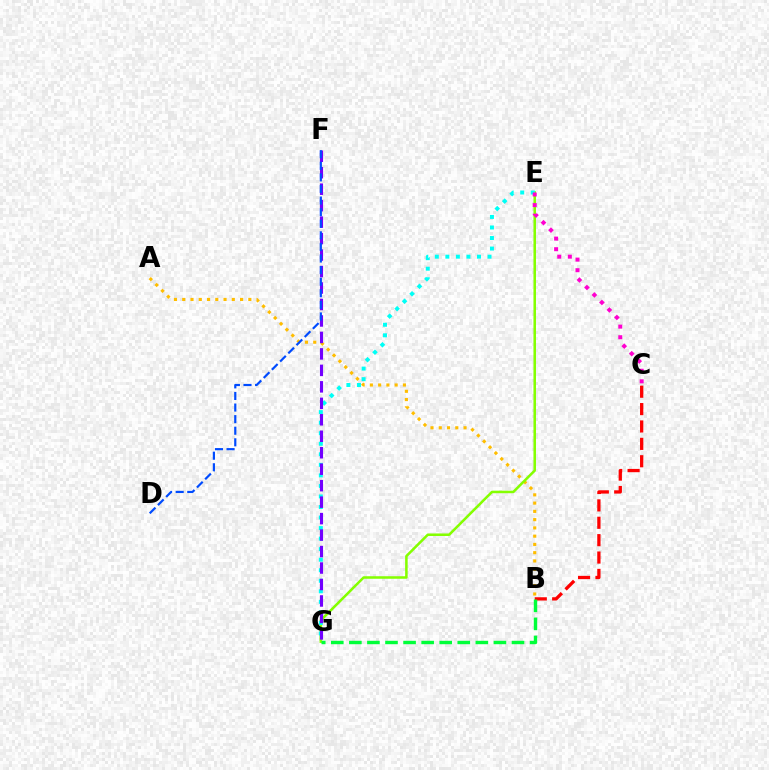{('B', 'C'): [{'color': '#ff0000', 'line_style': 'dashed', 'thickness': 2.36}], ('A', 'B'): [{'color': '#ffbd00', 'line_style': 'dotted', 'thickness': 2.24}], ('E', 'G'): [{'color': '#84ff00', 'line_style': 'solid', 'thickness': 1.82}, {'color': '#00fff6', 'line_style': 'dotted', 'thickness': 2.86}], ('B', 'G'): [{'color': '#00ff39', 'line_style': 'dashed', 'thickness': 2.45}], ('F', 'G'): [{'color': '#7200ff', 'line_style': 'dashed', 'thickness': 2.24}], ('C', 'E'): [{'color': '#ff00cf', 'line_style': 'dotted', 'thickness': 2.88}], ('D', 'F'): [{'color': '#004bff', 'line_style': 'dashed', 'thickness': 1.57}]}